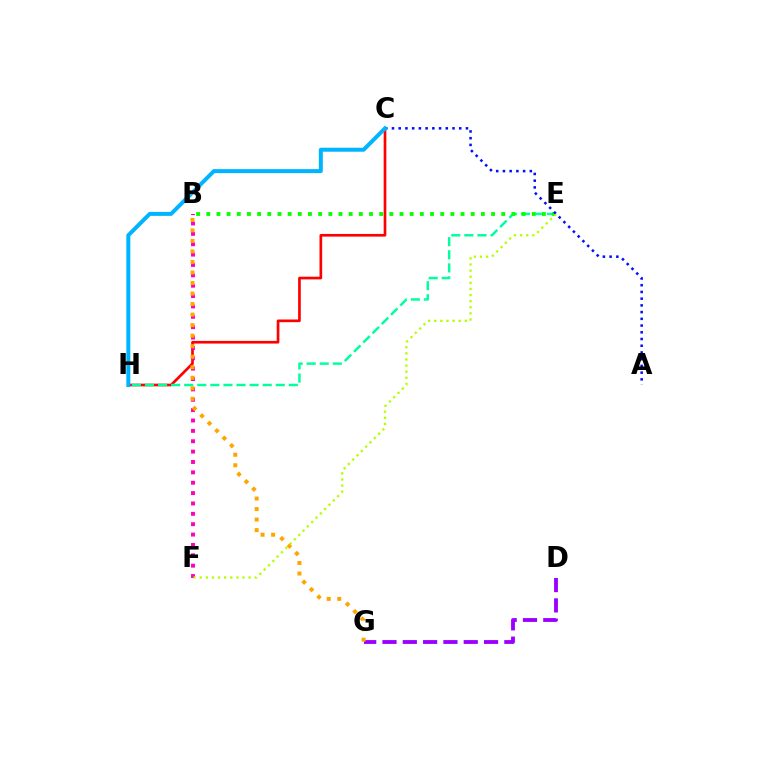{('C', 'H'): [{'color': '#ff0000', 'line_style': 'solid', 'thickness': 1.92}, {'color': '#00b5ff', 'line_style': 'solid', 'thickness': 2.87}], ('B', 'F'): [{'color': '#ff00bd', 'line_style': 'dotted', 'thickness': 2.82}], ('E', 'H'): [{'color': '#00ff9d', 'line_style': 'dashed', 'thickness': 1.78}], ('D', 'G'): [{'color': '#9b00ff', 'line_style': 'dashed', 'thickness': 2.76}], ('B', 'E'): [{'color': '#08ff00', 'line_style': 'dotted', 'thickness': 2.76}], ('B', 'G'): [{'color': '#ffa500', 'line_style': 'dotted', 'thickness': 2.86}], ('E', 'F'): [{'color': '#b3ff00', 'line_style': 'dotted', 'thickness': 1.66}], ('A', 'C'): [{'color': '#0010ff', 'line_style': 'dotted', 'thickness': 1.83}]}